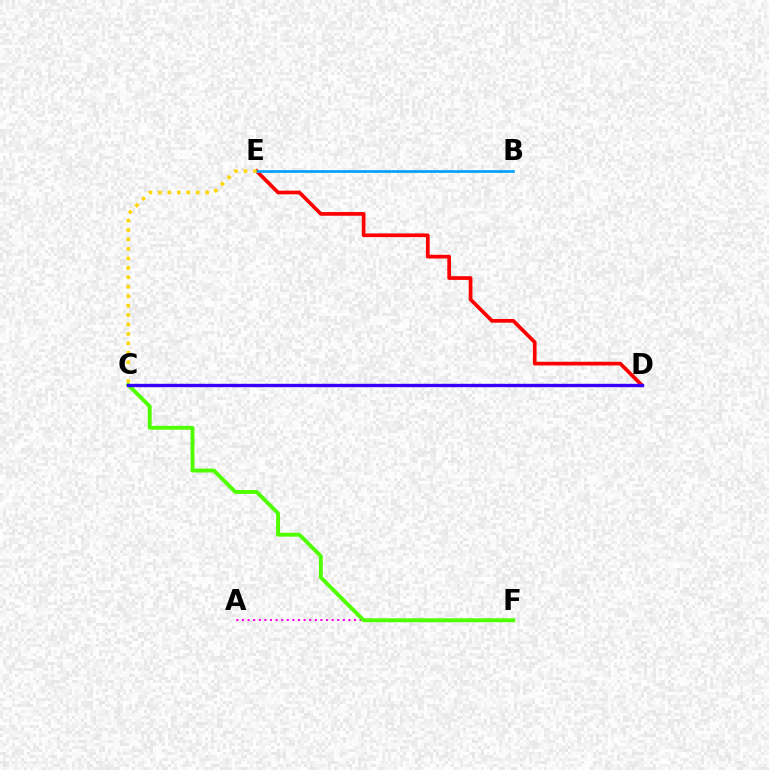{('C', 'D'): [{'color': '#00ff86', 'line_style': 'solid', 'thickness': 2.14}, {'color': '#3700ff', 'line_style': 'solid', 'thickness': 2.42}], ('A', 'F'): [{'color': '#ff00ed', 'line_style': 'dotted', 'thickness': 1.52}], ('D', 'E'): [{'color': '#ff0000', 'line_style': 'solid', 'thickness': 2.66}], ('C', 'F'): [{'color': '#4fff00', 'line_style': 'solid', 'thickness': 2.79}], ('B', 'E'): [{'color': '#009eff', 'line_style': 'solid', 'thickness': 1.9}], ('C', 'E'): [{'color': '#ffd500', 'line_style': 'dotted', 'thickness': 2.56}]}